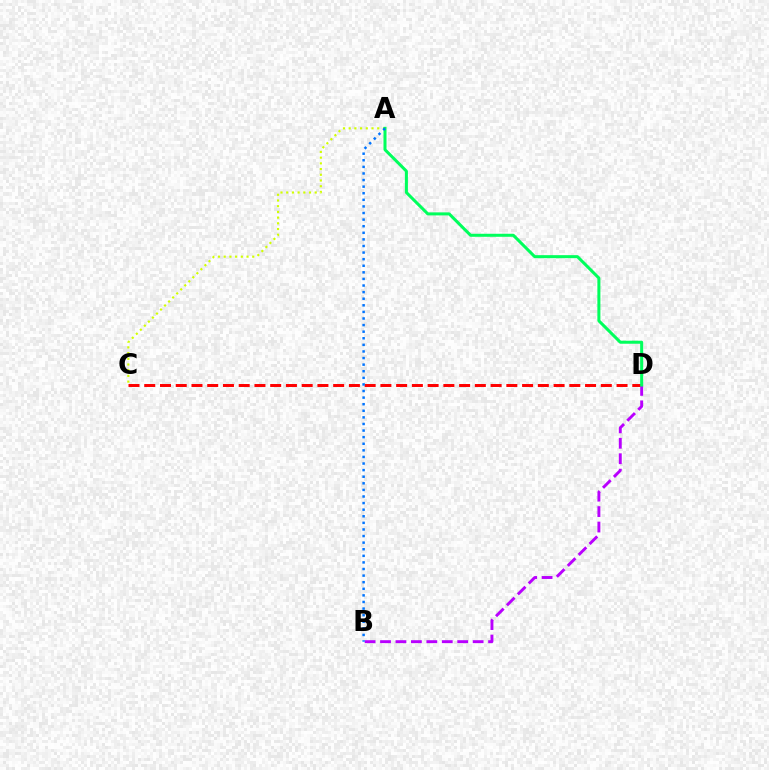{('A', 'C'): [{'color': '#d1ff00', 'line_style': 'dotted', 'thickness': 1.55}], ('C', 'D'): [{'color': '#ff0000', 'line_style': 'dashed', 'thickness': 2.14}], ('B', 'D'): [{'color': '#b900ff', 'line_style': 'dashed', 'thickness': 2.1}], ('A', 'D'): [{'color': '#00ff5c', 'line_style': 'solid', 'thickness': 2.18}], ('A', 'B'): [{'color': '#0074ff', 'line_style': 'dotted', 'thickness': 1.79}]}